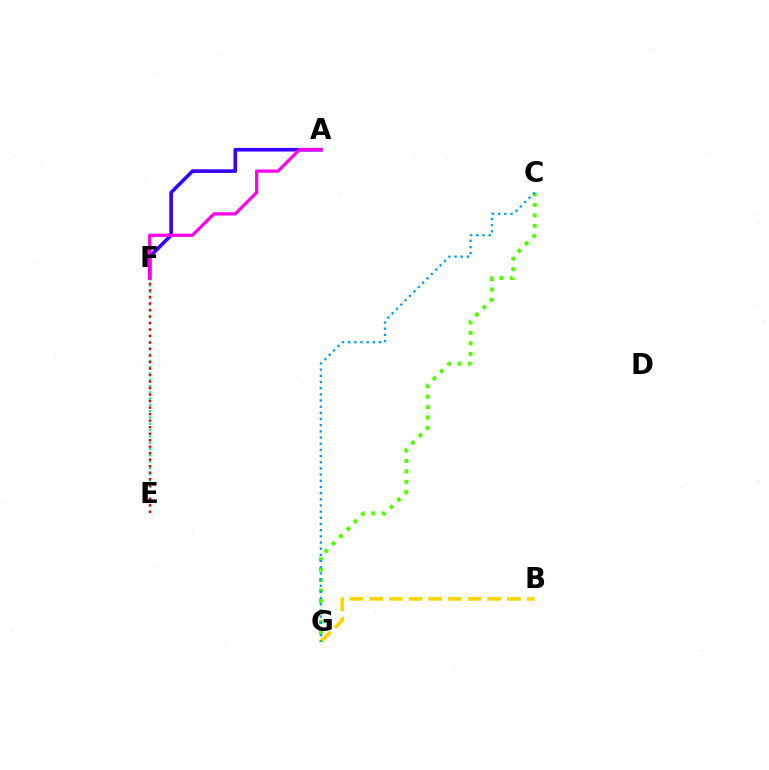{('B', 'G'): [{'color': '#ffd500', 'line_style': 'dashed', 'thickness': 2.67}], ('C', 'G'): [{'color': '#4fff00', 'line_style': 'dotted', 'thickness': 2.84}, {'color': '#009eff', 'line_style': 'dotted', 'thickness': 1.68}], ('A', 'F'): [{'color': '#3700ff', 'line_style': 'solid', 'thickness': 2.62}, {'color': '#ff00ed', 'line_style': 'solid', 'thickness': 2.34}], ('E', 'F'): [{'color': '#00ff86', 'line_style': 'dotted', 'thickness': 1.71}, {'color': '#ff0000', 'line_style': 'dotted', 'thickness': 1.77}]}